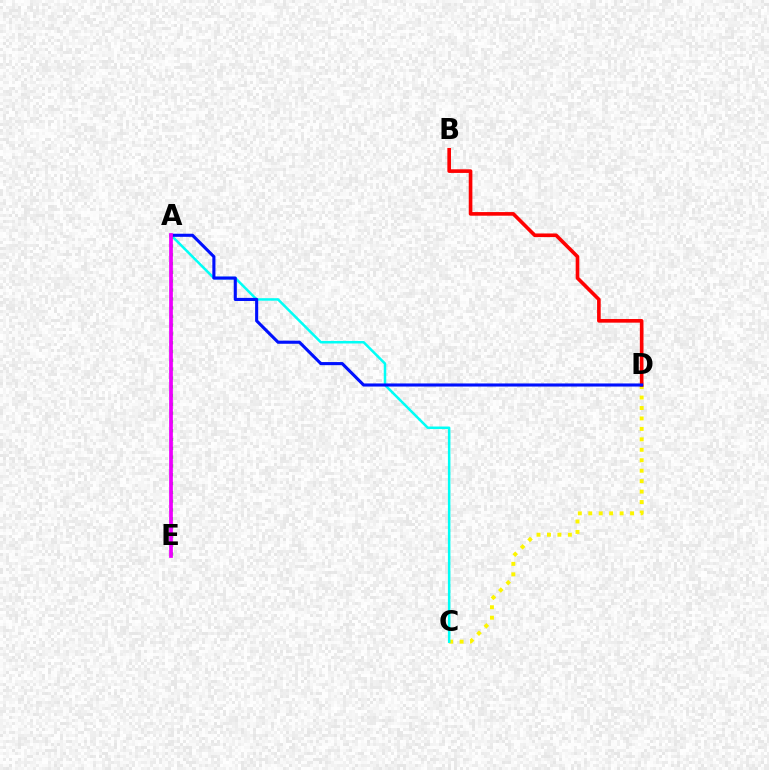{('C', 'D'): [{'color': '#fcf500', 'line_style': 'dotted', 'thickness': 2.84}], ('A', 'C'): [{'color': '#00fff6', 'line_style': 'solid', 'thickness': 1.81}], ('B', 'D'): [{'color': '#ff0000', 'line_style': 'solid', 'thickness': 2.61}], ('A', 'E'): [{'color': '#08ff00', 'line_style': 'dotted', 'thickness': 2.39}, {'color': '#ee00ff', 'line_style': 'solid', 'thickness': 2.69}], ('A', 'D'): [{'color': '#0010ff', 'line_style': 'solid', 'thickness': 2.23}]}